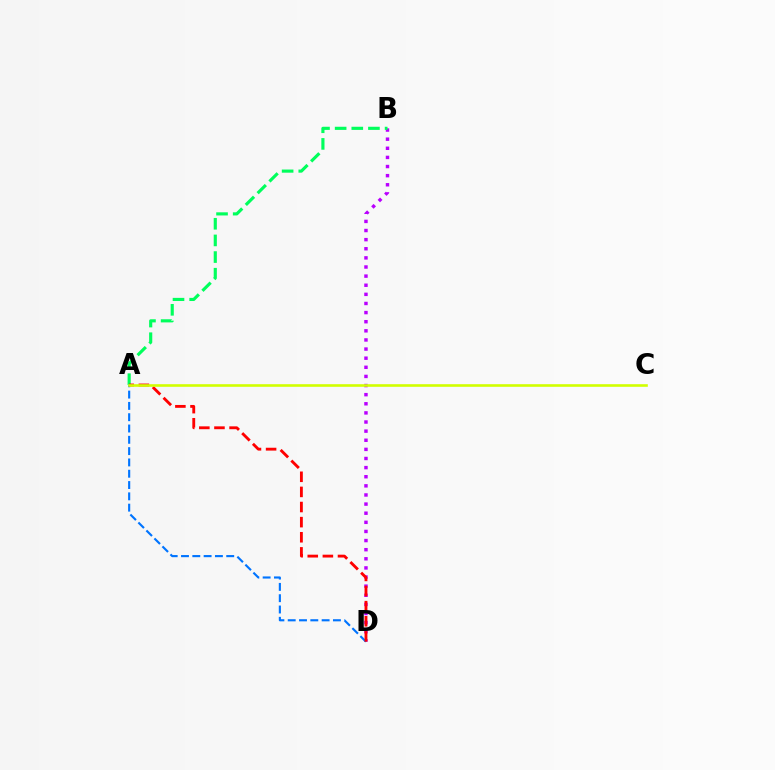{('B', 'D'): [{'color': '#b900ff', 'line_style': 'dotted', 'thickness': 2.48}], ('A', 'D'): [{'color': '#0074ff', 'line_style': 'dashed', 'thickness': 1.54}, {'color': '#ff0000', 'line_style': 'dashed', 'thickness': 2.05}], ('A', 'B'): [{'color': '#00ff5c', 'line_style': 'dashed', 'thickness': 2.26}], ('A', 'C'): [{'color': '#d1ff00', 'line_style': 'solid', 'thickness': 1.88}]}